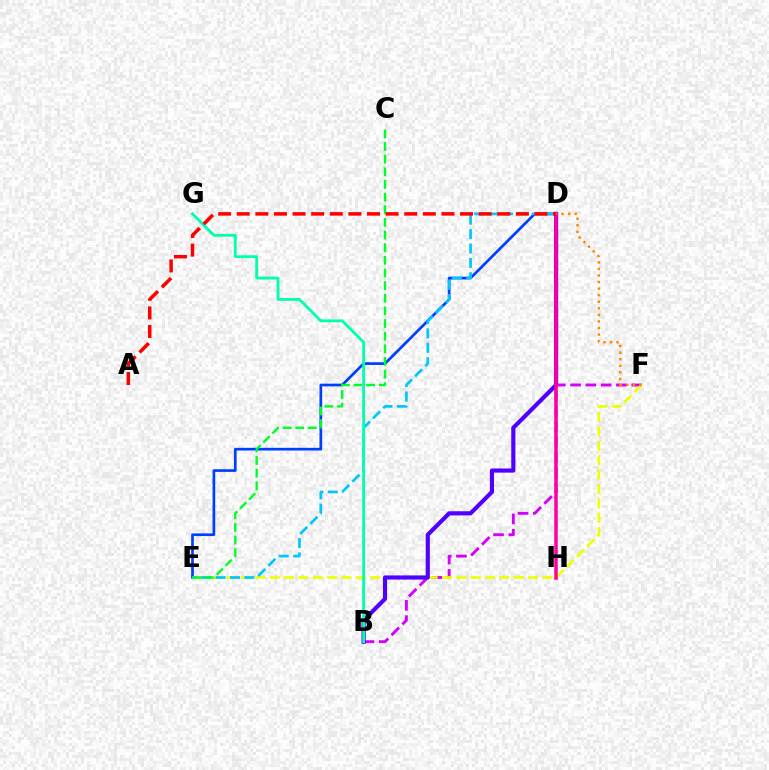{('D', 'H'): [{'color': '#66ff00', 'line_style': 'dotted', 'thickness': 1.55}, {'color': '#ff00a0', 'line_style': 'solid', 'thickness': 2.52}], ('B', 'F'): [{'color': '#d600ff', 'line_style': 'dashed', 'thickness': 2.08}], ('D', 'E'): [{'color': '#003fff', 'line_style': 'solid', 'thickness': 1.94}, {'color': '#00c7ff', 'line_style': 'dashed', 'thickness': 1.96}], ('E', 'F'): [{'color': '#eeff00', 'line_style': 'dashed', 'thickness': 1.95}], ('B', 'D'): [{'color': '#4f00ff', 'line_style': 'solid', 'thickness': 2.99}], ('C', 'E'): [{'color': '#00ff27', 'line_style': 'dashed', 'thickness': 1.72}], ('B', 'G'): [{'color': '#00ffaf', 'line_style': 'solid', 'thickness': 2.03}], ('D', 'F'): [{'color': '#ff8800', 'line_style': 'dotted', 'thickness': 1.78}], ('A', 'D'): [{'color': '#ff0000', 'line_style': 'dashed', 'thickness': 2.53}]}